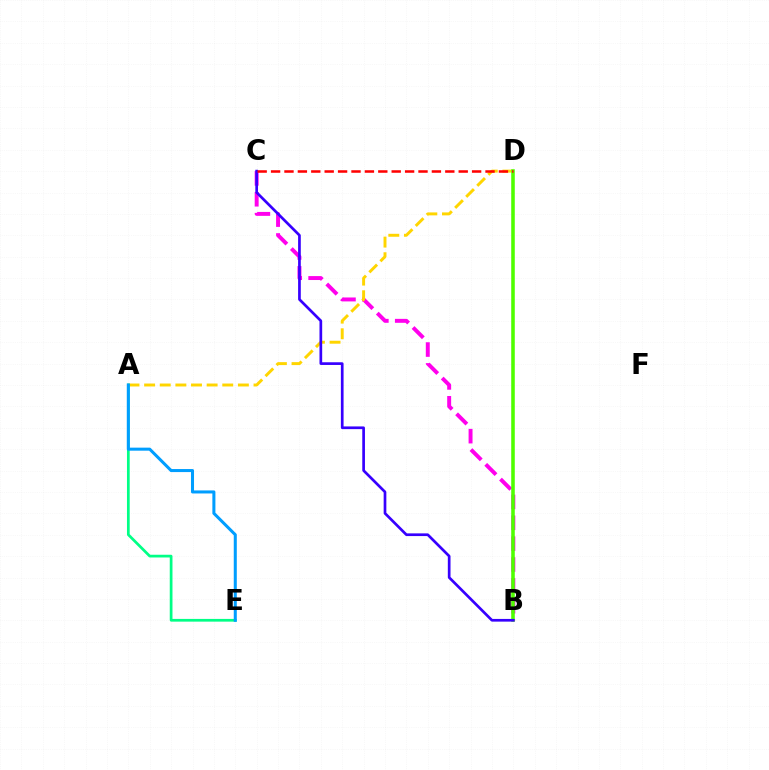{('B', 'C'): [{'color': '#ff00ed', 'line_style': 'dashed', 'thickness': 2.83}, {'color': '#3700ff', 'line_style': 'solid', 'thickness': 1.94}], ('A', 'D'): [{'color': '#ffd500', 'line_style': 'dashed', 'thickness': 2.12}], ('A', 'E'): [{'color': '#00ff86', 'line_style': 'solid', 'thickness': 1.96}, {'color': '#009eff', 'line_style': 'solid', 'thickness': 2.19}], ('B', 'D'): [{'color': '#4fff00', 'line_style': 'solid', 'thickness': 2.56}], ('C', 'D'): [{'color': '#ff0000', 'line_style': 'dashed', 'thickness': 1.82}]}